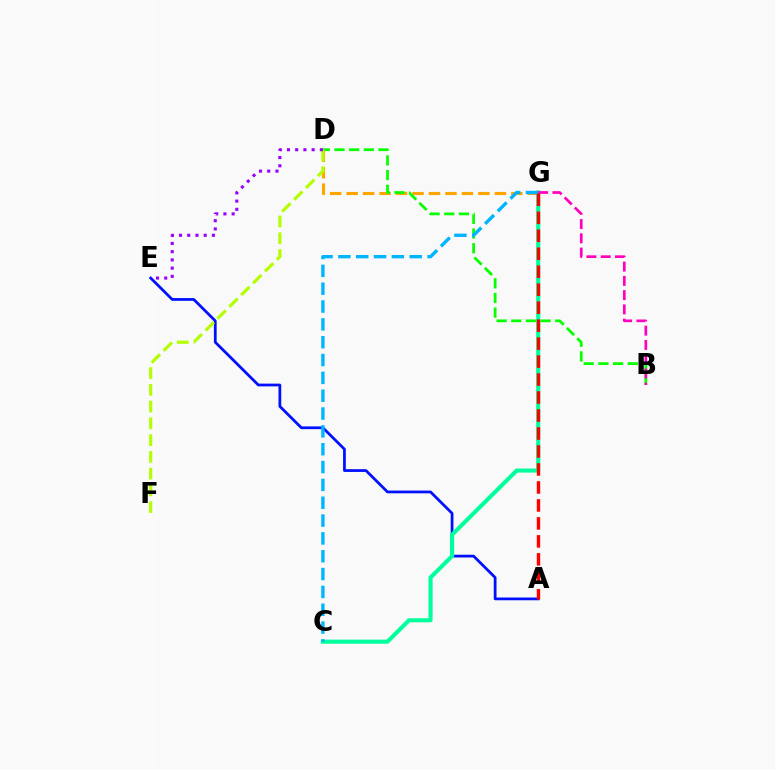{('D', 'G'): [{'color': '#ffa500', 'line_style': 'dashed', 'thickness': 2.24}], ('B', 'D'): [{'color': '#08ff00', 'line_style': 'dashed', 'thickness': 1.99}], ('A', 'E'): [{'color': '#0010ff', 'line_style': 'solid', 'thickness': 1.99}], ('D', 'F'): [{'color': '#b3ff00', 'line_style': 'dashed', 'thickness': 2.28}], ('C', 'G'): [{'color': '#00ff9d', 'line_style': 'solid', 'thickness': 2.95}, {'color': '#00b5ff', 'line_style': 'dashed', 'thickness': 2.42}], ('B', 'G'): [{'color': '#ff00bd', 'line_style': 'dashed', 'thickness': 1.94}], ('D', 'E'): [{'color': '#9b00ff', 'line_style': 'dotted', 'thickness': 2.23}], ('A', 'G'): [{'color': '#ff0000', 'line_style': 'dashed', 'thickness': 2.44}]}